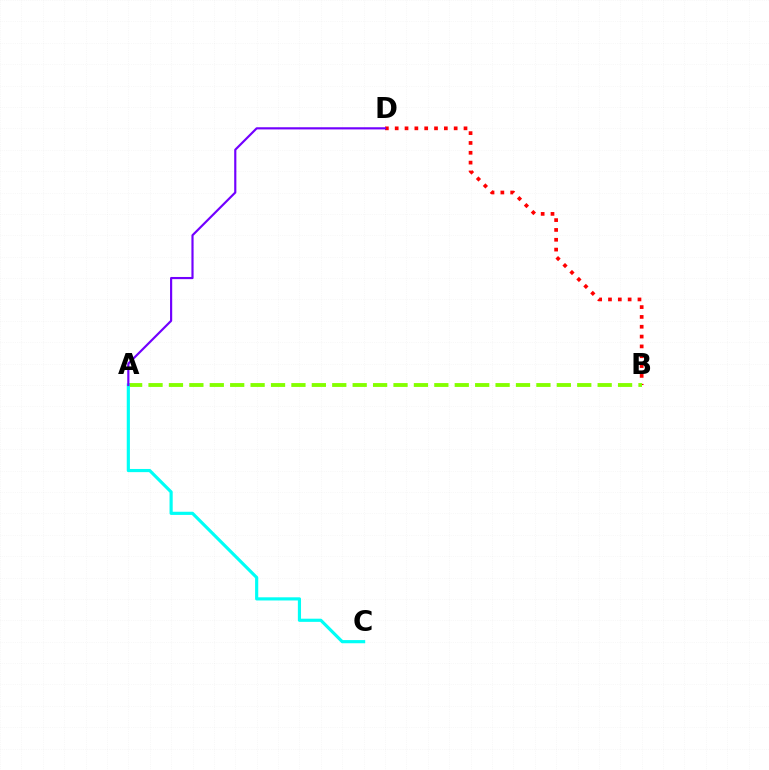{('B', 'D'): [{'color': '#ff0000', 'line_style': 'dotted', 'thickness': 2.67}], ('A', 'B'): [{'color': '#84ff00', 'line_style': 'dashed', 'thickness': 2.77}], ('A', 'C'): [{'color': '#00fff6', 'line_style': 'solid', 'thickness': 2.28}], ('A', 'D'): [{'color': '#7200ff', 'line_style': 'solid', 'thickness': 1.56}]}